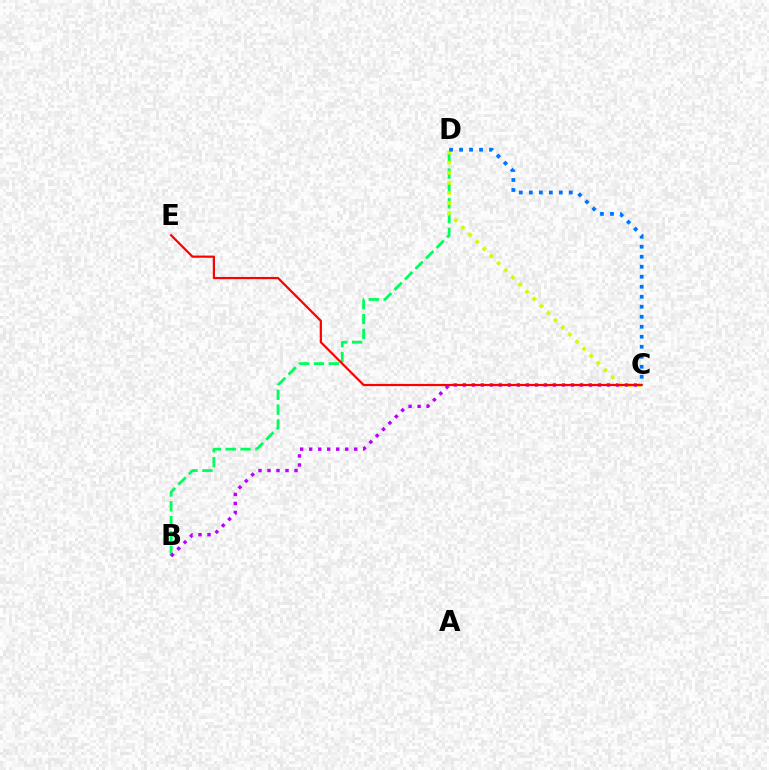{('B', 'D'): [{'color': '#00ff5c', 'line_style': 'dashed', 'thickness': 2.02}], ('B', 'C'): [{'color': '#b900ff', 'line_style': 'dotted', 'thickness': 2.45}], ('C', 'D'): [{'color': '#d1ff00', 'line_style': 'dotted', 'thickness': 2.74}, {'color': '#0074ff', 'line_style': 'dotted', 'thickness': 2.72}], ('C', 'E'): [{'color': '#ff0000', 'line_style': 'solid', 'thickness': 1.59}]}